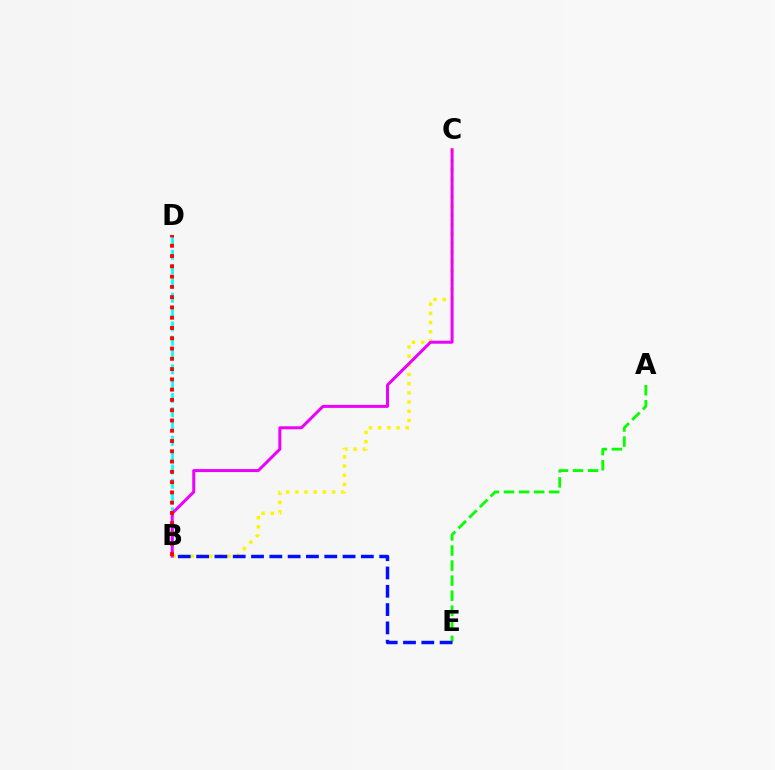{('B', 'D'): [{'color': '#00fff6', 'line_style': 'dashed', 'thickness': 1.94}, {'color': '#ff0000', 'line_style': 'dotted', 'thickness': 2.79}], ('B', 'C'): [{'color': '#fcf500', 'line_style': 'dotted', 'thickness': 2.5}, {'color': '#ee00ff', 'line_style': 'solid', 'thickness': 2.16}], ('A', 'E'): [{'color': '#08ff00', 'line_style': 'dashed', 'thickness': 2.05}], ('B', 'E'): [{'color': '#0010ff', 'line_style': 'dashed', 'thickness': 2.49}]}